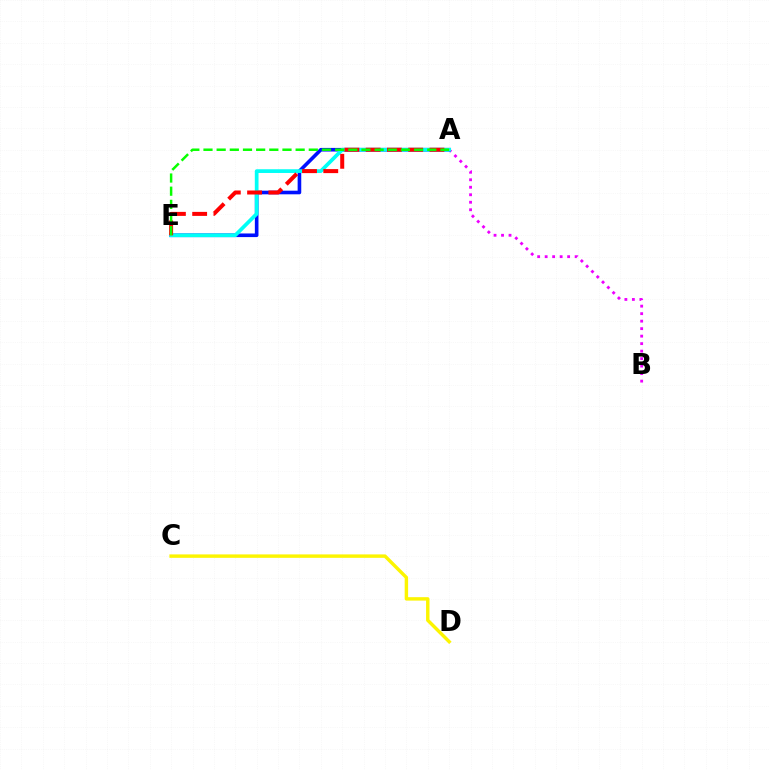{('A', 'B'): [{'color': '#ee00ff', 'line_style': 'dotted', 'thickness': 2.04}], ('A', 'E'): [{'color': '#0010ff', 'line_style': 'solid', 'thickness': 2.61}, {'color': '#00fff6', 'line_style': 'solid', 'thickness': 2.68}, {'color': '#ff0000', 'line_style': 'dashed', 'thickness': 2.89}, {'color': '#08ff00', 'line_style': 'dashed', 'thickness': 1.79}], ('C', 'D'): [{'color': '#fcf500', 'line_style': 'solid', 'thickness': 2.46}]}